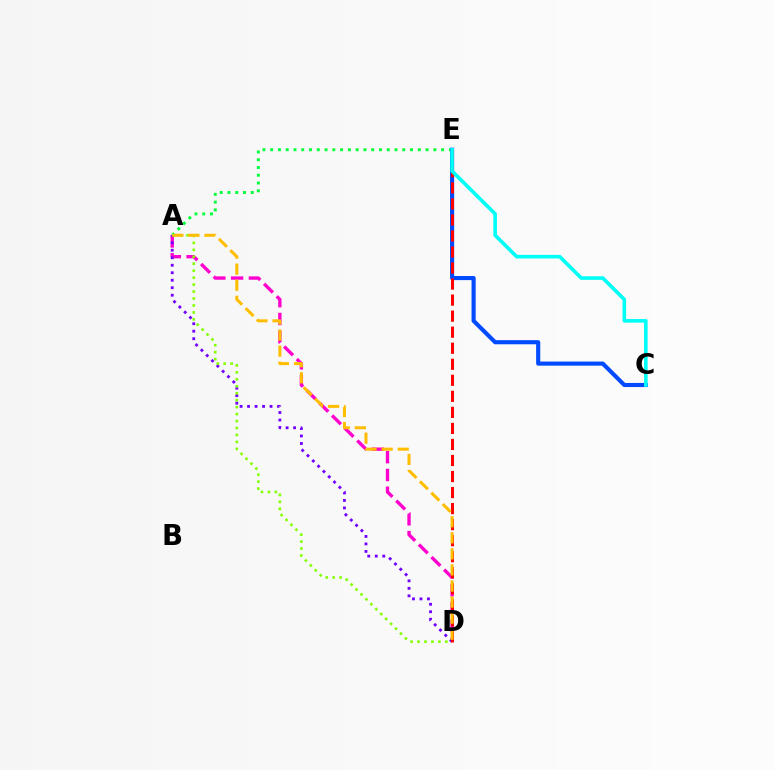{('A', 'E'): [{'color': '#00ff39', 'line_style': 'dotted', 'thickness': 2.11}], ('A', 'D'): [{'color': '#ff00cf', 'line_style': 'dashed', 'thickness': 2.41}, {'color': '#7200ff', 'line_style': 'dotted', 'thickness': 2.04}, {'color': '#84ff00', 'line_style': 'dotted', 'thickness': 1.89}, {'color': '#ffbd00', 'line_style': 'dashed', 'thickness': 2.18}], ('C', 'E'): [{'color': '#004bff', 'line_style': 'solid', 'thickness': 2.96}, {'color': '#00fff6', 'line_style': 'solid', 'thickness': 2.6}], ('D', 'E'): [{'color': '#ff0000', 'line_style': 'dashed', 'thickness': 2.18}]}